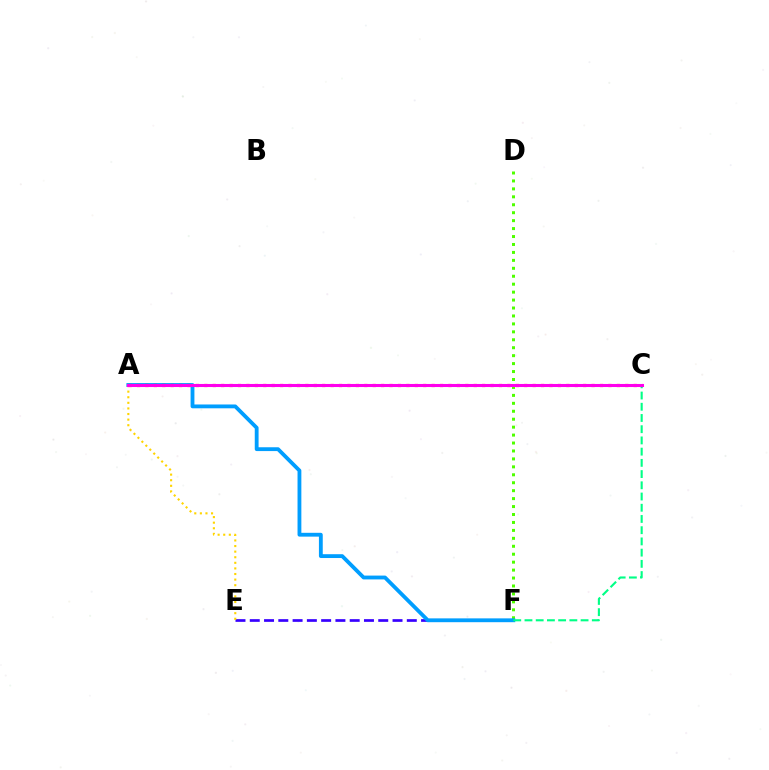{('E', 'F'): [{'color': '#3700ff', 'line_style': 'dashed', 'thickness': 1.94}], ('D', 'F'): [{'color': '#4fff00', 'line_style': 'dotted', 'thickness': 2.16}], ('A', 'F'): [{'color': '#009eff', 'line_style': 'solid', 'thickness': 2.75}], ('C', 'F'): [{'color': '#00ff86', 'line_style': 'dashed', 'thickness': 1.52}], ('A', 'C'): [{'color': '#ff0000', 'line_style': 'dotted', 'thickness': 2.29}, {'color': '#ff00ed', 'line_style': 'solid', 'thickness': 2.2}], ('A', 'E'): [{'color': '#ffd500', 'line_style': 'dotted', 'thickness': 1.52}]}